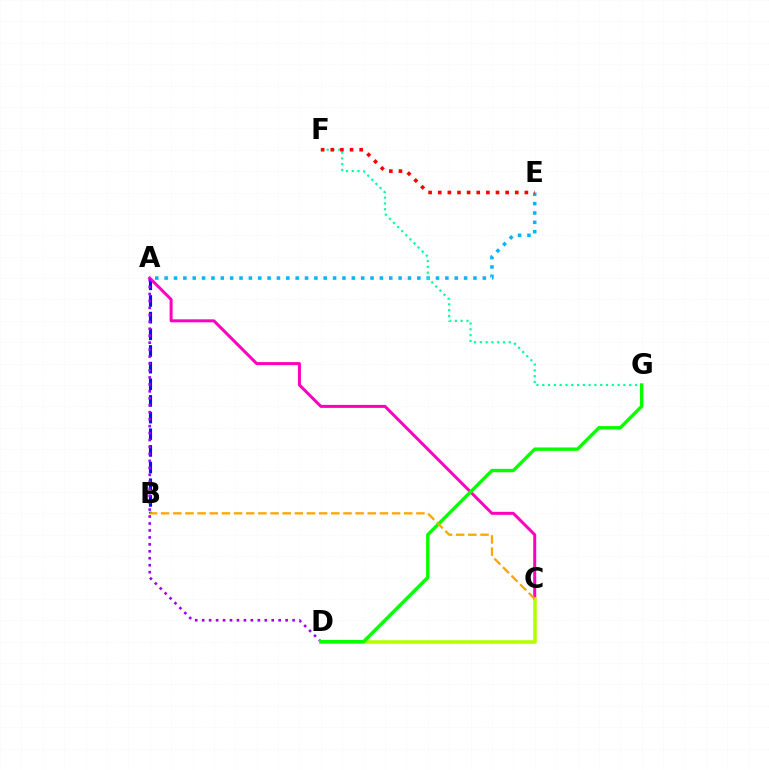{('A', 'E'): [{'color': '#00b5ff', 'line_style': 'dotted', 'thickness': 2.54}], ('A', 'B'): [{'color': '#0010ff', 'line_style': 'dashed', 'thickness': 2.26}], ('A', 'C'): [{'color': '#ff00bd', 'line_style': 'solid', 'thickness': 2.16}], ('F', 'G'): [{'color': '#00ff9d', 'line_style': 'dotted', 'thickness': 1.57}], ('A', 'D'): [{'color': '#9b00ff', 'line_style': 'dotted', 'thickness': 1.89}], ('C', 'D'): [{'color': '#b3ff00', 'line_style': 'solid', 'thickness': 2.55}], ('E', 'F'): [{'color': '#ff0000', 'line_style': 'dotted', 'thickness': 2.62}], ('D', 'G'): [{'color': '#08ff00', 'line_style': 'solid', 'thickness': 2.46}], ('B', 'C'): [{'color': '#ffa500', 'line_style': 'dashed', 'thickness': 1.65}]}